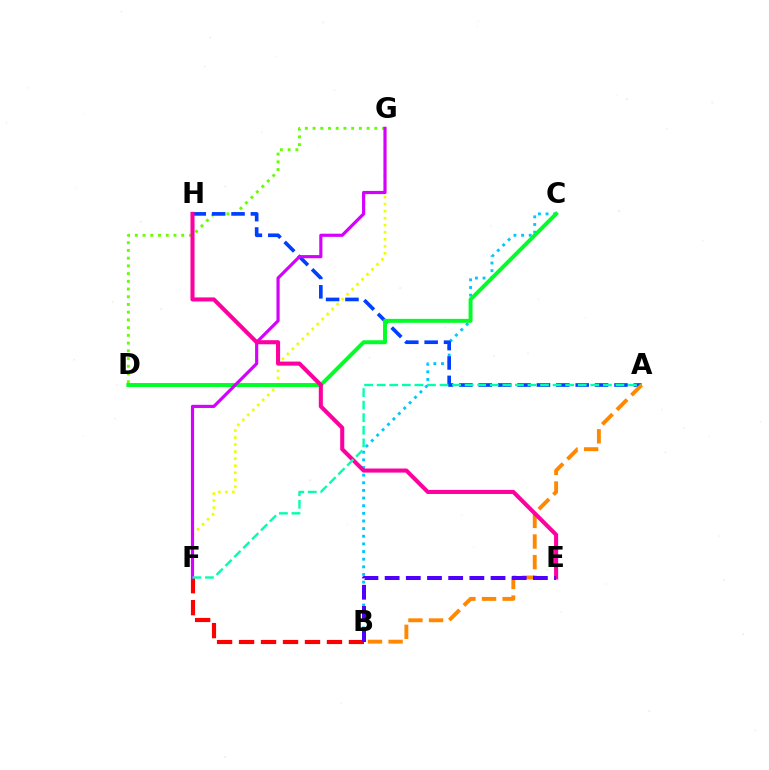{('B', 'F'): [{'color': '#ff0000', 'line_style': 'dashed', 'thickness': 2.99}], ('B', 'C'): [{'color': '#00c7ff', 'line_style': 'dotted', 'thickness': 2.08}], ('F', 'G'): [{'color': '#eeff00', 'line_style': 'dotted', 'thickness': 1.91}, {'color': '#d600ff', 'line_style': 'solid', 'thickness': 2.28}], ('D', 'G'): [{'color': '#66ff00', 'line_style': 'dotted', 'thickness': 2.1}], ('A', 'H'): [{'color': '#003fff', 'line_style': 'dashed', 'thickness': 2.63}], ('C', 'D'): [{'color': '#00ff27', 'line_style': 'solid', 'thickness': 2.84}], ('A', 'B'): [{'color': '#ff8800', 'line_style': 'dashed', 'thickness': 2.8}], ('E', 'H'): [{'color': '#ff00a0', 'line_style': 'solid', 'thickness': 2.93}], ('A', 'F'): [{'color': '#00ffaf', 'line_style': 'dashed', 'thickness': 1.71}], ('B', 'E'): [{'color': '#4f00ff', 'line_style': 'dashed', 'thickness': 2.88}]}